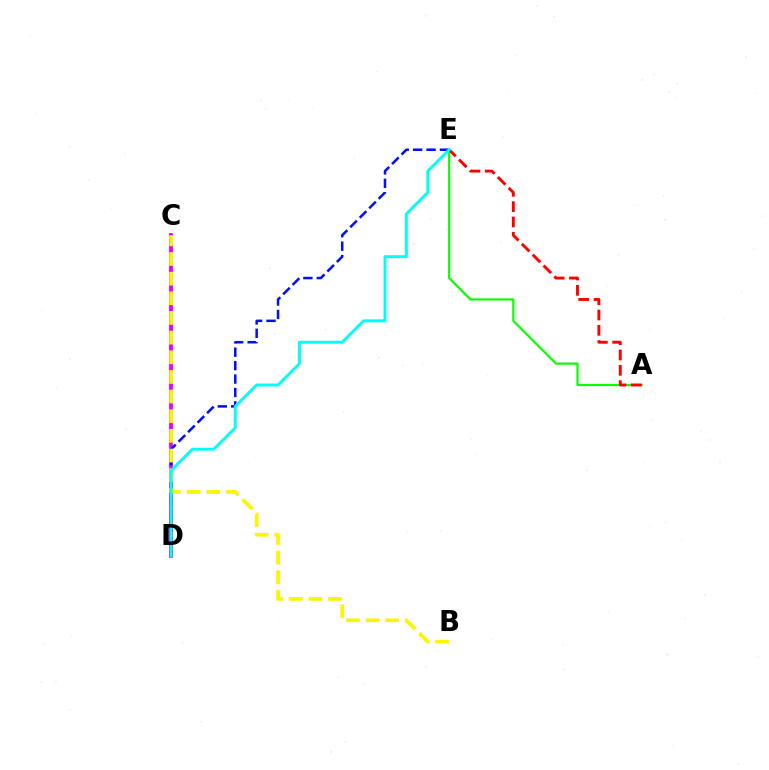{('C', 'D'): [{'color': '#ee00ff', 'line_style': 'solid', 'thickness': 2.75}], ('D', 'E'): [{'color': '#0010ff', 'line_style': 'dashed', 'thickness': 1.82}, {'color': '#00fff6', 'line_style': 'solid', 'thickness': 2.1}], ('B', 'C'): [{'color': '#fcf500', 'line_style': 'dashed', 'thickness': 2.67}], ('A', 'E'): [{'color': '#08ff00', 'line_style': 'solid', 'thickness': 1.59}, {'color': '#ff0000', 'line_style': 'dashed', 'thickness': 2.09}]}